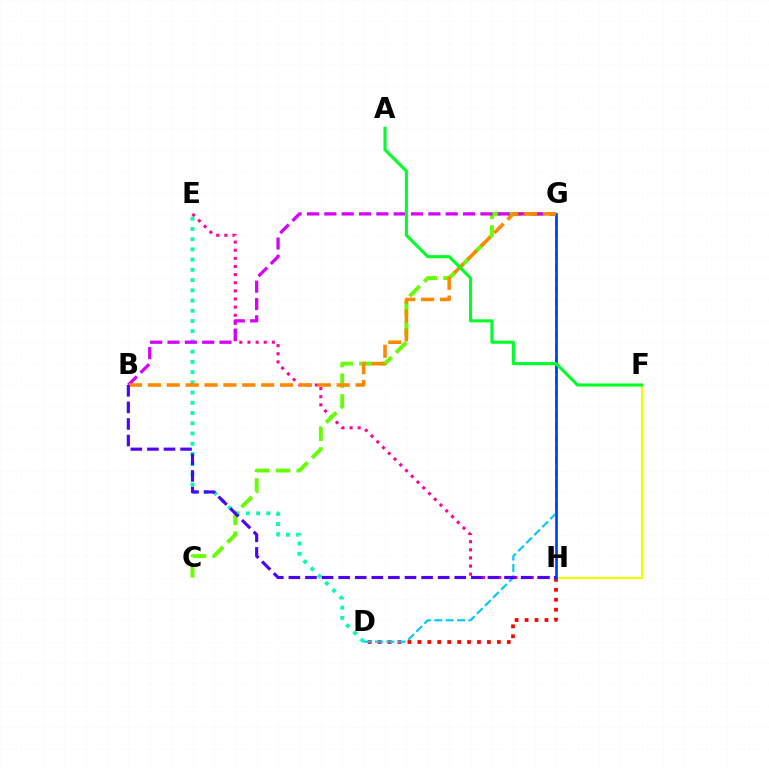{('D', 'E'): [{'color': '#00ffaf', 'line_style': 'dotted', 'thickness': 2.78}], ('E', 'H'): [{'color': '#ff00a0', 'line_style': 'dotted', 'thickness': 2.21}], ('D', 'H'): [{'color': '#ff0000', 'line_style': 'dotted', 'thickness': 2.7}], ('C', 'G'): [{'color': '#66ff00', 'line_style': 'dashed', 'thickness': 2.81}], ('F', 'H'): [{'color': '#eeff00', 'line_style': 'solid', 'thickness': 1.59}], ('D', 'G'): [{'color': '#00c7ff', 'line_style': 'dashed', 'thickness': 1.54}], ('B', 'G'): [{'color': '#d600ff', 'line_style': 'dashed', 'thickness': 2.36}, {'color': '#ff8800', 'line_style': 'dashed', 'thickness': 2.56}], ('G', 'H'): [{'color': '#003fff', 'line_style': 'solid', 'thickness': 1.95}], ('B', 'H'): [{'color': '#4f00ff', 'line_style': 'dashed', 'thickness': 2.25}], ('A', 'F'): [{'color': '#00ff27', 'line_style': 'solid', 'thickness': 2.22}]}